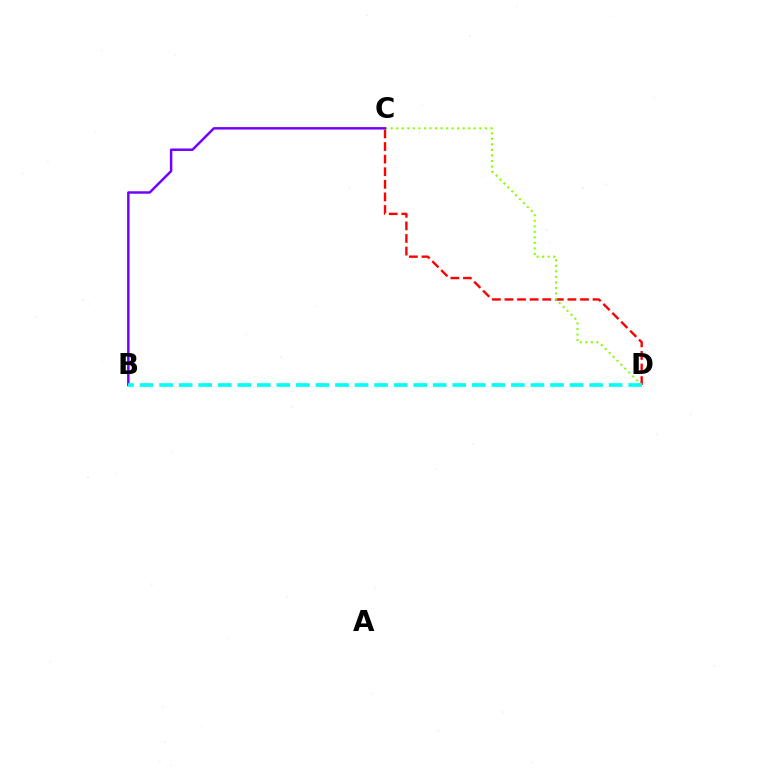{('C', 'D'): [{'color': '#ff0000', 'line_style': 'dashed', 'thickness': 1.71}, {'color': '#84ff00', 'line_style': 'dotted', 'thickness': 1.5}], ('B', 'C'): [{'color': '#7200ff', 'line_style': 'solid', 'thickness': 1.77}], ('B', 'D'): [{'color': '#00fff6', 'line_style': 'dashed', 'thickness': 2.66}]}